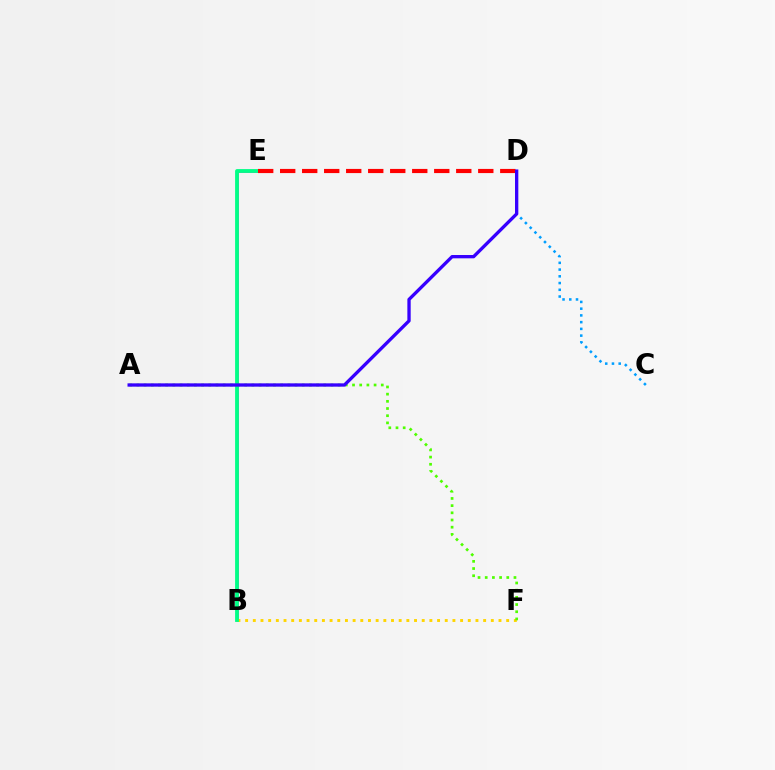{('B', 'E'): [{'color': '#ff00ed', 'line_style': 'solid', 'thickness': 1.8}, {'color': '#00ff86', 'line_style': 'solid', 'thickness': 2.75}], ('B', 'F'): [{'color': '#ffd500', 'line_style': 'dotted', 'thickness': 2.09}], ('C', 'D'): [{'color': '#009eff', 'line_style': 'dotted', 'thickness': 1.83}], ('A', 'F'): [{'color': '#4fff00', 'line_style': 'dotted', 'thickness': 1.95}], ('D', 'E'): [{'color': '#ff0000', 'line_style': 'dashed', 'thickness': 2.99}], ('A', 'D'): [{'color': '#3700ff', 'line_style': 'solid', 'thickness': 2.39}]}